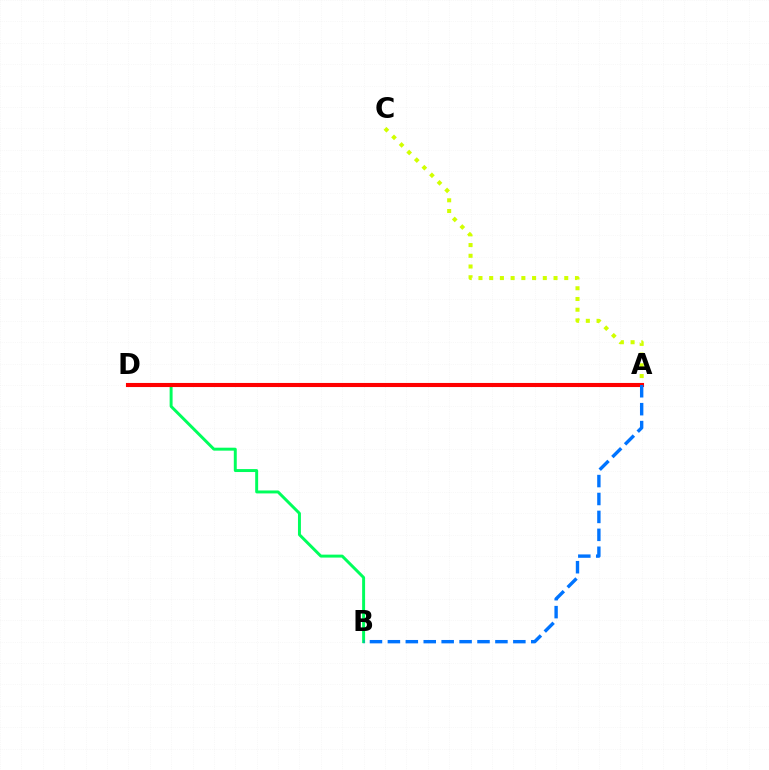{('A', 'D'): [{'color': '#b900ff', 'line_style': 'dotted', 'thickness': 1.94}, {'color': '#ff0000', 'line_style': 'solid', 'thickness': 2.95}], ('A', 'C'): [{'color': '#d1ff00', 'line_style': 'dotted', 'thickness': 2.91}], ('B', 'D'): [{'color': '#00ff5c', 'line_style': 'solid', 'thickness': 2.13}], ('A', 'B'): [{'color': '#0074ff', 'line_style': 'dashed', 'thickness': 2.43}]}